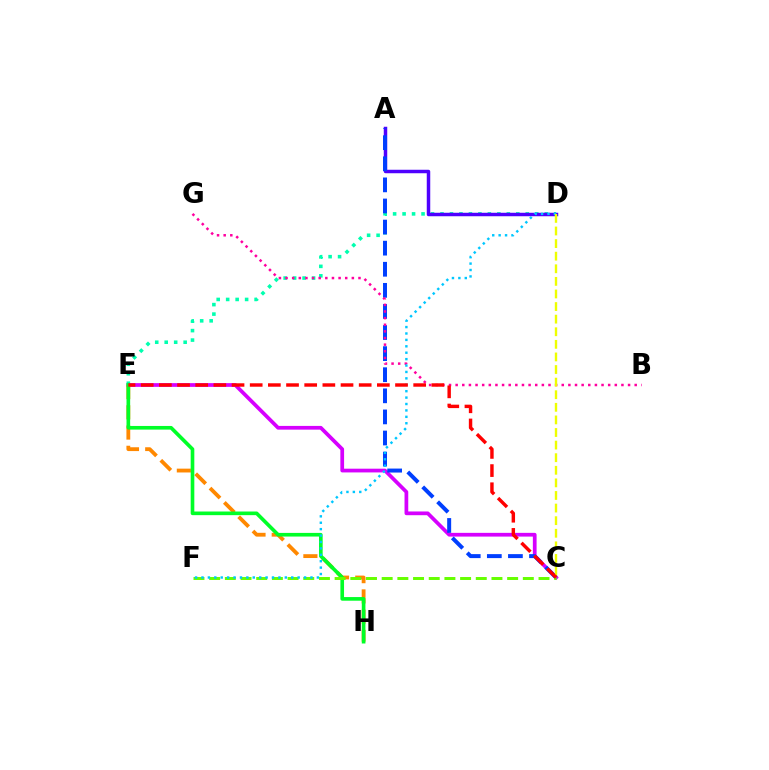{('C', 'E'): [{'color': '#d600ff', 'line_style': 'solid', 'thickness': 2.69}, {'color': '#ff0000', 'line_style': 'dashed', 'thickness': 2.47}], ('D', 'E'): [{'color': '#00ffaf', 'line_style': 'dotted', 'thickness': 2.57}], ('E', 'H'): [{'color': '#ff8800', 'line_style': 'dashed', 'thickness': 2.75}, {'color': '#00ff27', 'line_style': 'solid', 'thickness': 2.62}], ('A', 'D'): [{'color': '#4f00ff', 'line_style': 'solid', 'thickness': 2.5}], ('A', 'C'): [{'color': '#003fff', 'line_style': 'dashed', 'thickness': 2.87}], ('B', 'G'): [{'color': '#ff00a0', 'line_style': 'dotted', 'thickness': 1.8}], ('C', 'F'): [{'color': '#66ff00', 'line_style': 'dashed', 'thickness': 2.13}], ('D', 'F'): [{'color': '#00c7ff', 'line_style': 'dotted', 'thickness': 1.74}], ('C', 'D'): [{'color': '#eeff00', 'line_style': 'dashed', 'thickness': 1.71}]}